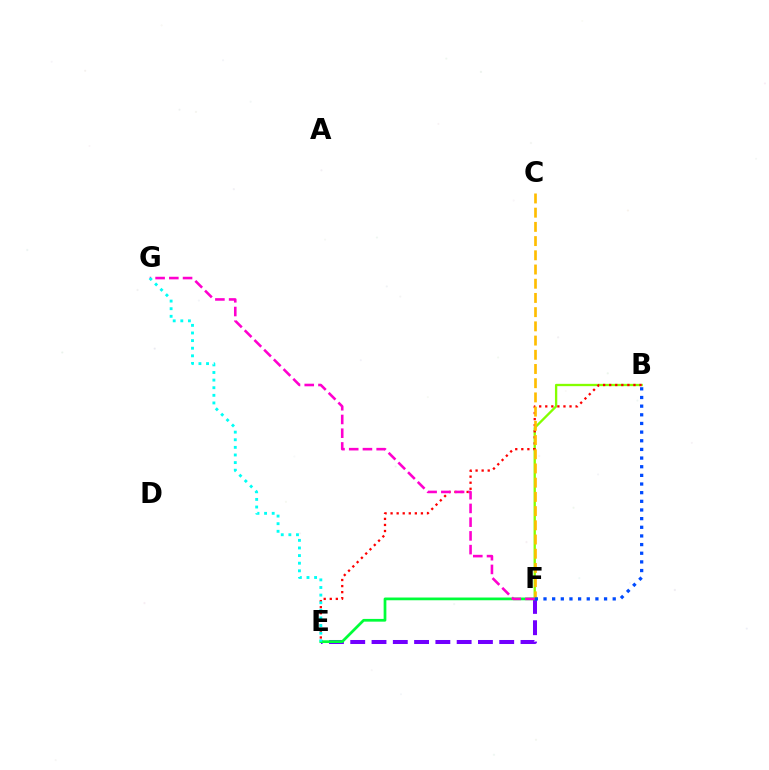{('E', 'F'): [{'color': '#7200ff', 'line_style': 'dashed', 'thickness': 2.89}, {'color': '#00ff39', 'line_style': 'solid', 'thickness': 1.97}], ('B', 'F'): [{'color': '#84ff00', 'line_style': 'solid', 'thickness': 1.67}, {'color': '#004bff', 'line_style': 'dotted', 'thickness': 2.35}], ('B', 'E'): [{'color': '#ff0000', 'line_style': 'dotted', 'thickness': 1.65}], ('C', 'F'): [{'color': '#ffbd00', 'line_style': 'dashed', 'thickness': 1.93}], ('F', 'G'): [{'color': '#ff00cf', 'line_style': 'dashed', 'thickness': 1.87}], ('E', 'G'): [{'color': '#00fff6', 'line_style': 'dotted', 'thickness': 2.07}]}